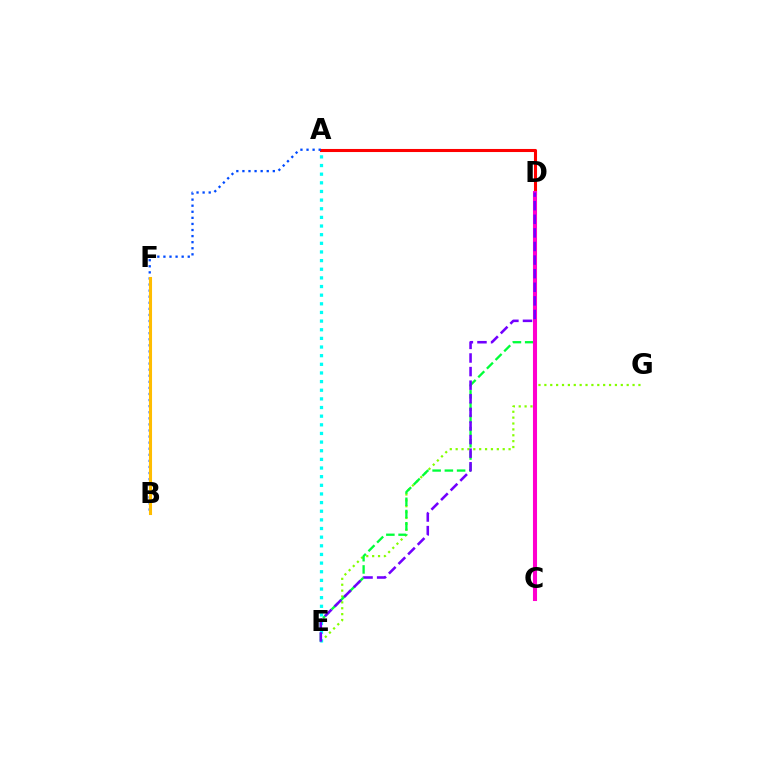{('E', 'G'): [{'color': '#84ff00', 'line_style': 'dotted', 'thickness': 1.6}], ('A', 'D'): [{'color': '#ff0000', 'line_style': 'solid', 'thickness': 2.21}], ('A', 'B'): [{'color': '#004bff', 'line_style': 'dotted', 'thickness': 1.65}], ('D', 'E'): [{'color': '#00ff39', 'line_style': 'dashed', 'thickness': 1.66}, {'color': '#7200ff', 'line_style': 'dashed', 'thickness': 1.85}], ('A', 'E'): [{'color': '#00fff6', 'line_style': 'dotted', 'thickness': 2.35}], ('C', 'D'): [{'color': '#ff00cf', 'line_style': 'solid', 'thickness': 2.93}], ('B', 'F'): [{'color': '#ffbd00', 'line_style': 'solid', 'thickness': 2.21}]}